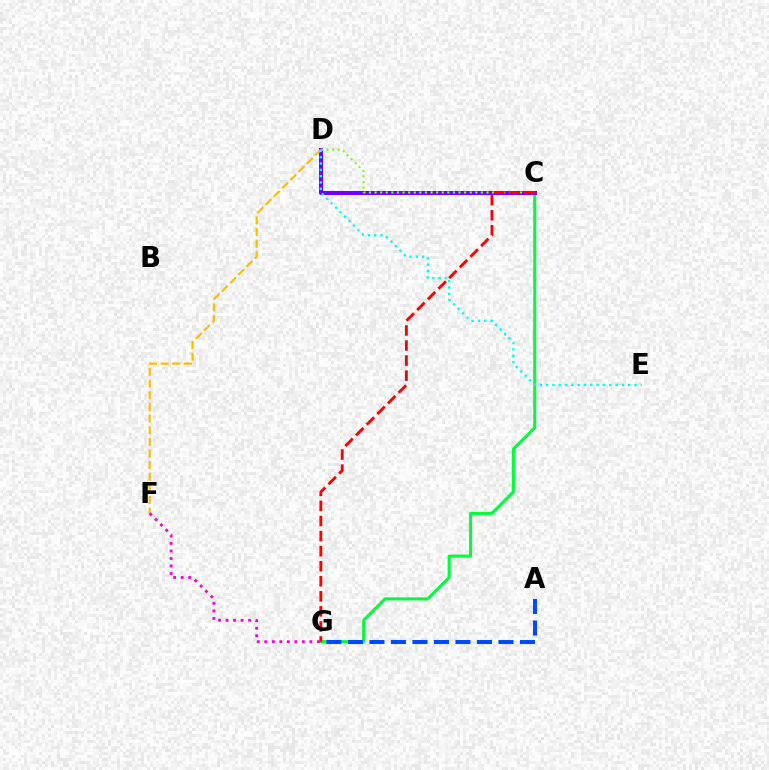{('C', 'G'): [{'color': '#00ff39', 'line_style': 'solid', 'thickness': 2.21}, {'color': '#ff0000', 'line_style': 'dashed', 'thickness': 2.05}], ('A', 'G'): [{'color': '#004bff', 'line_style': 'dashed', 'thickness': 2.92}], ('C', 'D'): [{'color': '#7200ff', 'line_style': 'solid', 'thickness': 2.88}, {'color': '#84ff00', 'line_style': 'dotted', 'thickness': 1.52}], ('D', 'F'): [{'color': '#ffbd00', 'line_style': 'dashed', 'thickness': 1.58}], ('D', 'E'): [{'color': '#00fff6', 'line_style': 'dotted', 'thickness': 1.72}], ('F', 'G'): [{'color': '#ff00cf', 'line_style': 'dotted', 'thickness': 2.04}]}